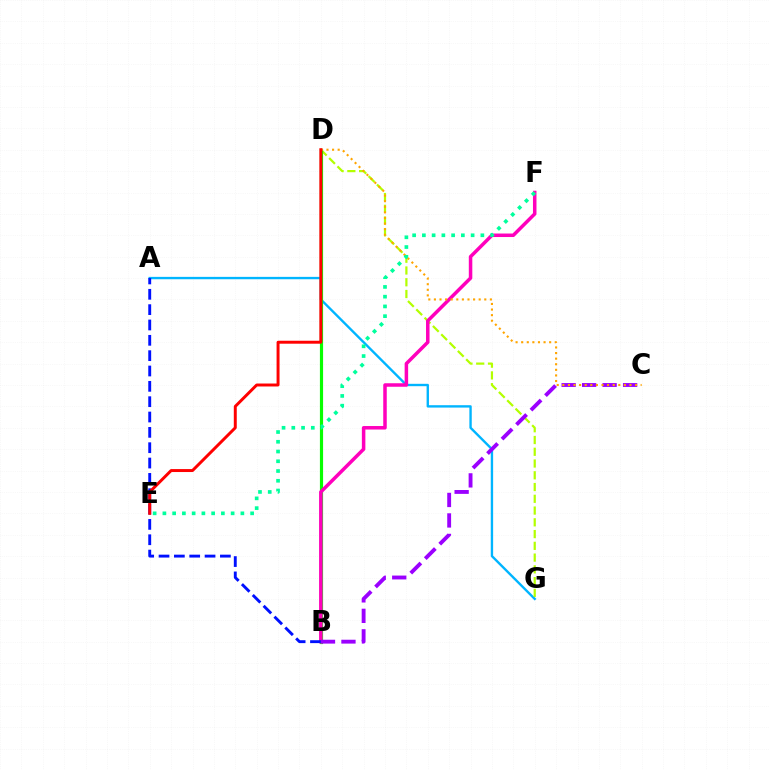{('A', 'G'): [{'color': '#00b5ff', 'line_style': 'solid', 'thickness': 1.71}], ('D', 'G'): [{'color': '#b3ff00', 'line_style': 'dashed', 'thickness': 1.6}], ('B', 'D'): [{'color': '#08ff00', 'line_style': 'solid', 'thickness': 2.28}], ('B', 'F'): [{'color': '#ff00bd', 'line_style': 'solid', 'thickness': 2.52}], ('B', 'C'): [{'color': '#9b00ff', 'line_style': 'dashed', 'thickness': 2.78}], ('C', 'D'): [{'color': '#ffa500', 'line_style': 'dotted', 'thickness': 1.52}], ('A', 'B'): [{'color': '#0010ff', 'line_style': 'dashed', 'thickness': 2.08}], ('E', 'F'): [{'color': '#00ff9d', 'line_style': 'dotted', 'thickness': 2.65}], ('D', 'E'): [{'color': '#ff0000', 'line_style': 'solid', 'thickness': 2.13}]}